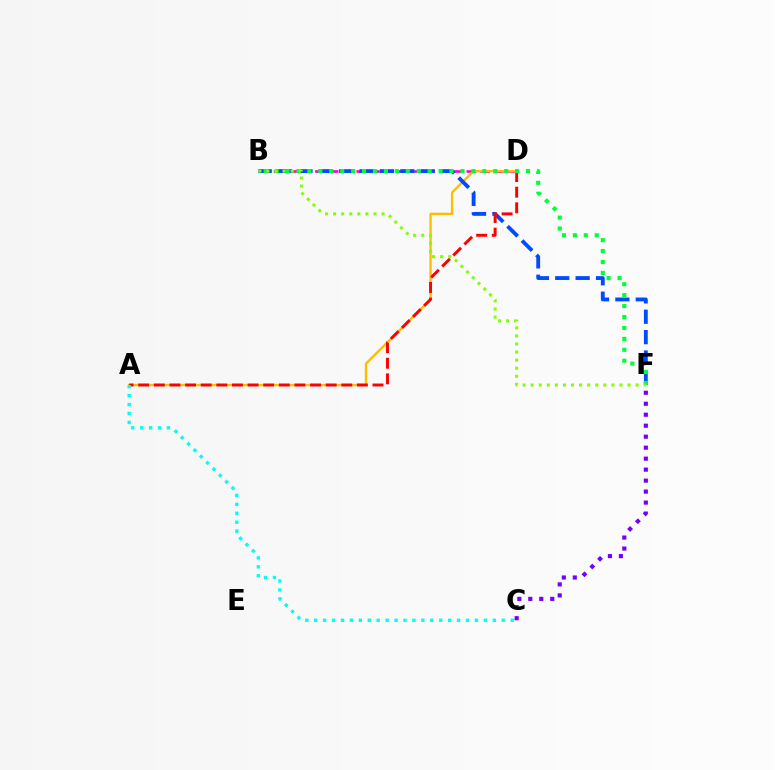{('B', 'D'): [{'color': '#ff00cf', 'line_style': 'dashed', 'thickness': 1.87}], ('A', 'D'): [{'color': '#ffbd00', 'line_style': 'solid', 'thickness': 1.7}, {'color': '#ff0000', 'line_style': 'dashed', 'thickness': 2.12}], ('B', 'F'): [{'color': '#004bff', 'line_style': 'dashed', 'thickness': 2.77}, {'color': '#00ff39', 'line_style': 'dotted', 'thickness': 2.97}, {'color': '#84ff00', 'line_style': 'dotted', 'thickness': 2.19}], ('C', 'F'): [{'color': '#7200ff', 'line_style': 'dotted', 'thickness': 2.98}], ('A', 'C'): [{'color': '#00fff6', 'line_style': 'dotted', 'thickness': 2.43}]}